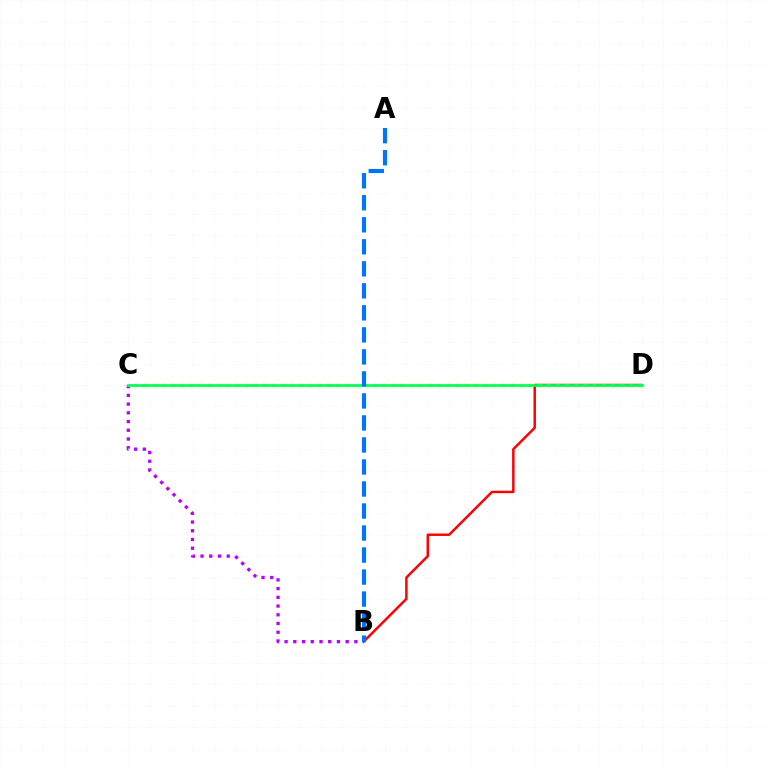{('B', 'C'): [{'color': '#b900ff', 'line_style': 'dotted', 'thickness': 2.37}], ('B', 'D'): [{'color': '#ff0000', 'line_style': 'solid', 'thickness': 1.78}], ('C', 'D'): [{'color': '#d1ff00', 'line_style': 'dotted', 'thickness': 2.49}, {'color': '#00ff5c', 'line_style': 'solid', 'thickness': 1.96}], ('A', 'B'): [{'color': '#0074ff', 'line_style': 'dashed', 'thickness': 2.99}]}